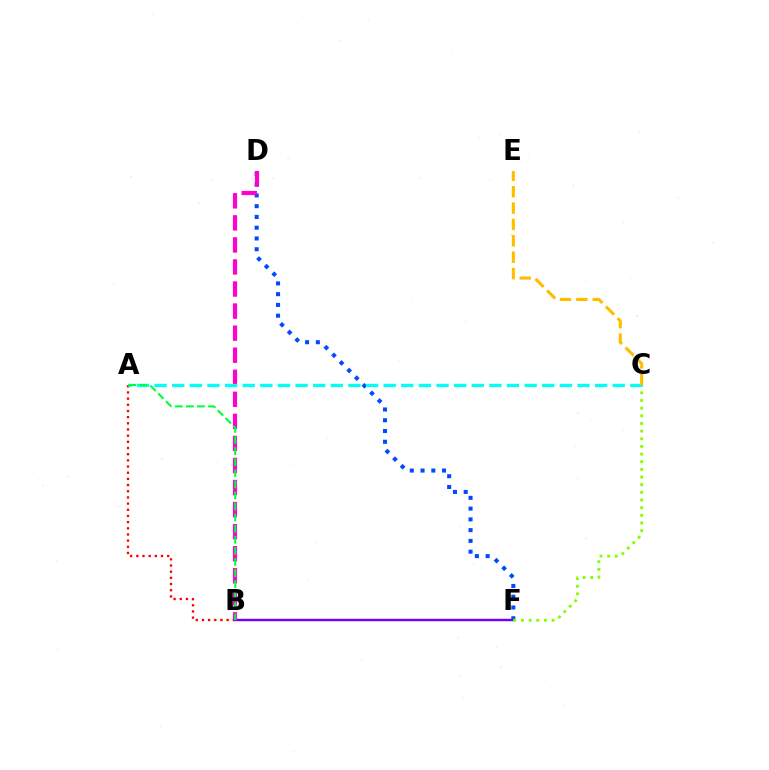{('A', 'B'): [{'color': '#ff0000', 'line_style': 'dotted', 'thickness': 1.68}, {'color': '#00ff39', 'line_style': 'dashed', 'thickness': 1.51}], ('B', 'F'): [{'color': '#7200ff', 'line_style': 'solid', 'thickness': 1.74}], ('D', 'F'): [{'color': '#004bff', 'line_style': 'dotted', 'thickness': 2.92}], ('B', 'D'): [{'color': '#ff00cf', 'line_style': 'dashed', 'thickness': 3.0}], ('C', 'F'): [{'color': '#84ff00', 'line_style': 'dotted', 'thickness': 2.08}], ('A', 'C'): [{'color': '#00fff6', 'line_style': 'dashed', 'thickness': 2.39}], ('C', 'E'): [{'color': '#ffbd00', 'line_style': 'dashed', 'thickness': 2.22}]}